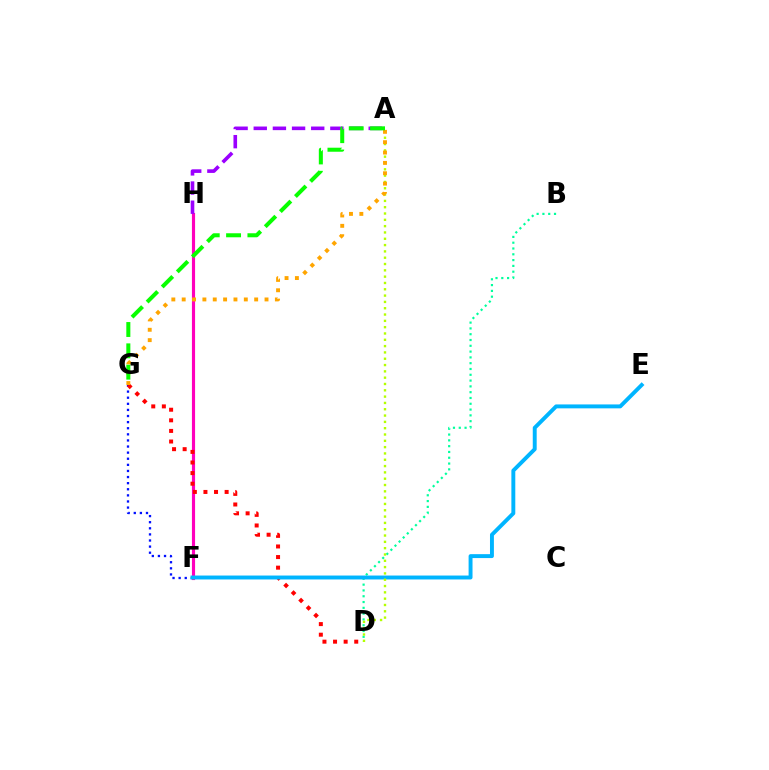{('B', 'D'): [{'color': '#00ff9d', 'line_style': 'dotted', 'thickness': 1.58}], ('F', 'G'): [{'color': '#0010ff', 'line_style': 'dotted', 'thickness': 1.66}], ('F', 'H'): [{'color': '#ff00bd', 'line_style': 'solid', 'thickness': 2.27}], ('D', 'G'): [{'color': '#ff0000', 'line_style': 'dotted', 'thickness': 2.88}], ('E', 'F'): [{'color': '#00b5ff', 'line_style': 'solid', 'thickness': 2.82}], ('A', 'D'): [{'color': '#b3ff00', 'line_style': 'dotted', 'thickness': 1.72}], ('A', 'G'): [{'color': '#ffa500', 'line_style': 'dotted', 'thickness': 2.81}, {'color': '#08ff00', 'line_style': 'dashed', 'thickness': 2.9}], ('A', 'H'): [{'color': '#9b00ff', 'line_style': 'dashed', 'thickness': 2.6}]}